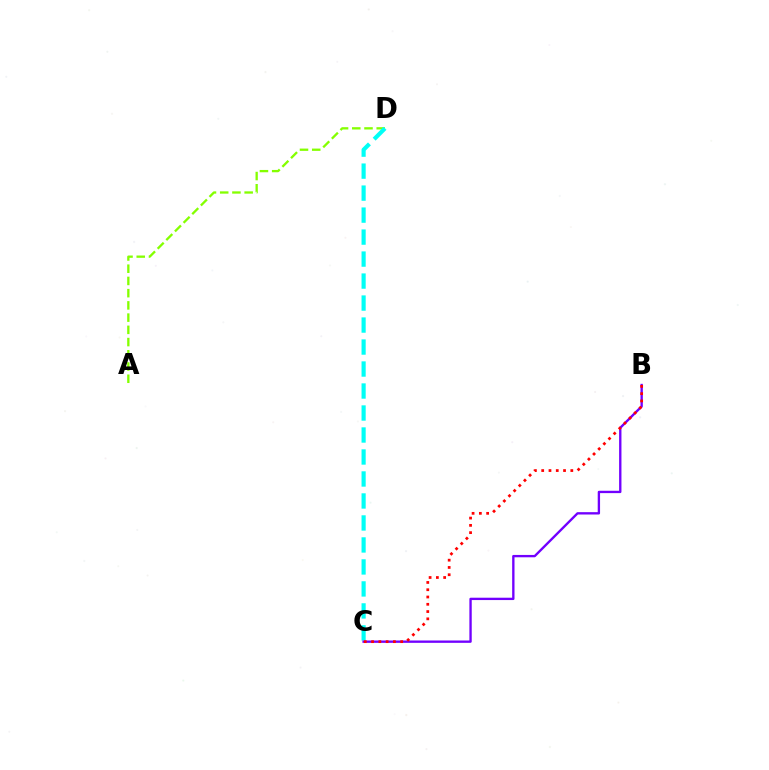{('A', 'D'): [{'color': '#84ff00', 'line_style': 'dashed', 'thickness': 1.66}], ('C', 'D'): [{'color': '#00fff6', 'line_style': 'dashed', 'thickness': 2.99}], ('B', 'C'): [{'color': '#7200ff', 'line_style': 'solid', 'thickness': 1.69}, {'color': '#ff0000', 'line_style': 'dotted', 'thickness': 1.98}]}